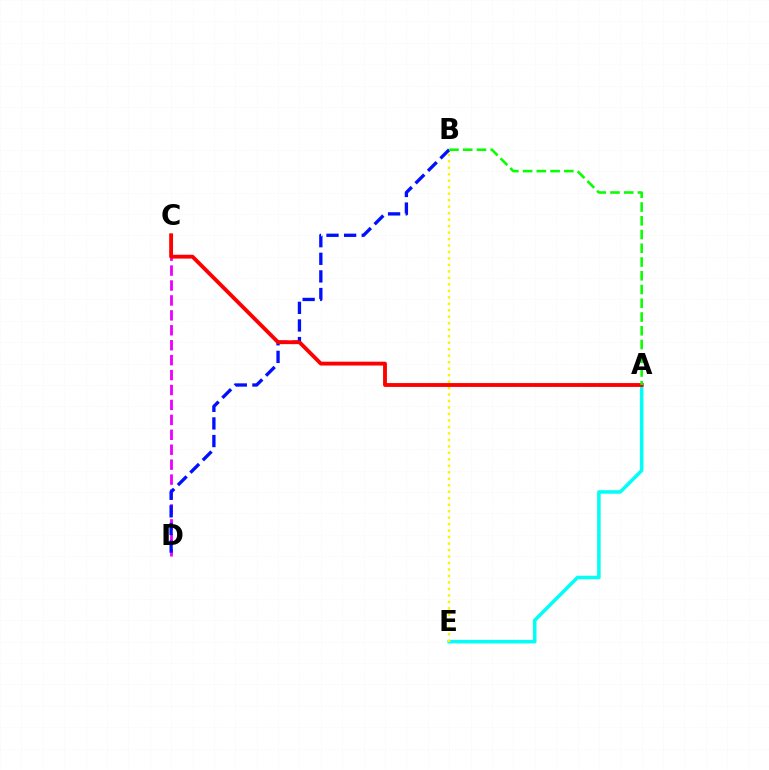{('C', 'D'): [{'color': '#ee00ff', 'line_style': 'dashed', 'thickness': 2.03}], ('A', 'E'): [{'color': '#00fff6', 'line_style': 'solid', 'thickness': 2.54}], ('B', 'D'): [{'color': '#0010ff', 'line_style': 'dashed', 'thickness': 2.39}], ('B', 'E'): [{'color': '#fcf500', 'line_style': 'dotted', 'thickness': 1.76}], ('A', 'C'): [{'color': '#ff0000', 'line_style': 'solid', 'thickness': 2.77}], ('A', 'B'): [{'color': '#08ff00', 'line_style': 'dashed', 'thickness': 1.87}]}